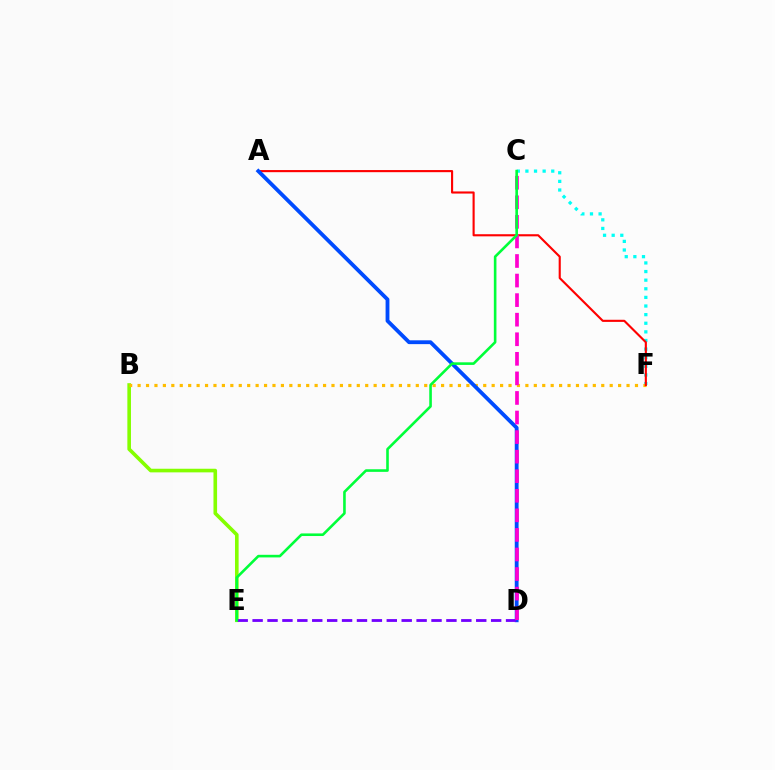{('B', 'E'): [{'color': '#84ff00', 'line_style': 'solid', 'thickness': 2.6}], ('C', 'F'): [{'color': '#00fff6', 'line_style': 'dotted', 'thickness': 2.34}], ('B', 'F'): [{'color': '#ffbd00', 'line_style': 'dotted', 'thickness': 2.29}], ('A', 'F'): [{'color': '#ff0000', 'line_style': 'solid', 'thickness': 1.53}], ('A', 'D'): [{'color': '#004bff', 'line_style': 'solid', 'thickness': 2.75}], ('D', 'E'): [{'color': '#7200ff', 'line_style': 'dashed', 'thickness': 2.03}], ('C', 'D'): [{'color': '#ff00cf', 'line_style': 'dashed', 'thickness': 2.66}], ('C', 'E'): [{'color': '#00ff39', 'line_style': 'solid', 'thickness': 1.87}]}